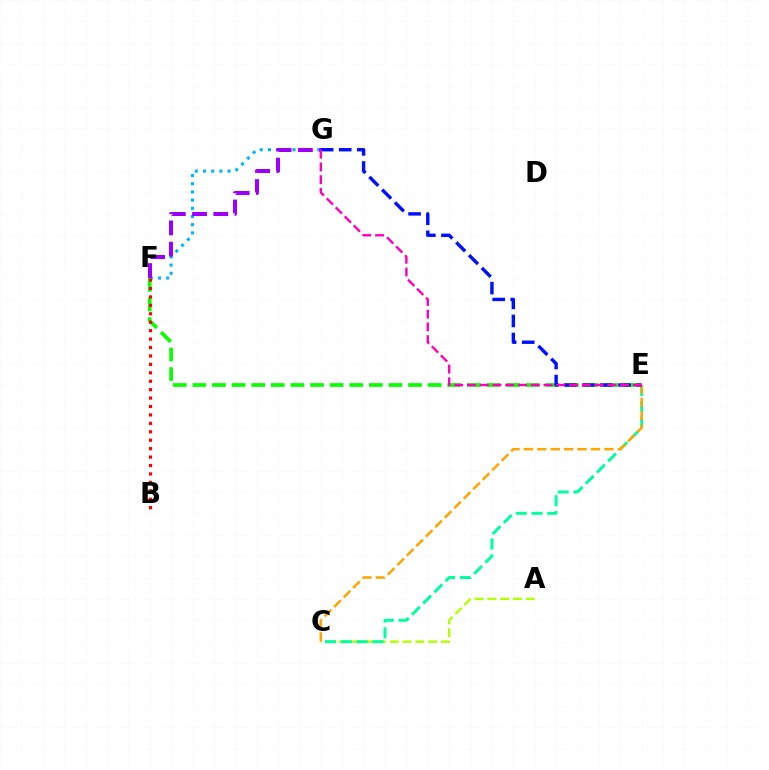{('A', 'C'): [{'color': '#b3ff00', 'line_style': 'dashed', 'thickness': 1.74}], ('F', 'G'): [{'color': '#00b5ff', 'line_style': 'dotted', 'thickness': 2.23}, {'color': '#9b00ff', 'line_style': 'dashed', 'thickness': 2.88}], ('C', 'E'): [{'color': '#00ff9d', 'line_style': 'dashed', 'thickness': 2.15}, {'color': '#ffa500', 'line_style': 'dashed', 'thickness': 1.82}], ('E', 'F'): [{'color': '#08ff00', 'line_style': 'dashed', 'thickness': 2.66}], ('B', 'F'): [{'color': '#ff0000', 'line_style': 'dotted', 'thickness': 2.29}], ('E', 'G'): [{'color': '#0010ff', 'line_style': 'dashed', 'thickness': 2.46}, {'color': '#ff00bd', 'line_style': 'dashed', 'thickness': 1.73}]}